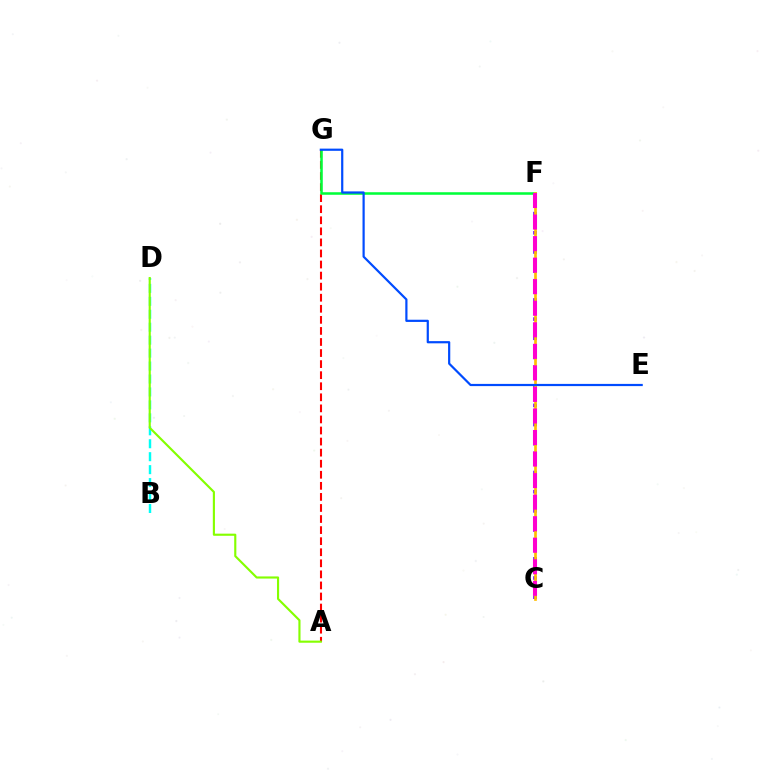{('A', 'G'): [{'color': '#ff0000', 'line_style': 'dashed', 'thickness': 1.5}], ('F', 'G'): [{'color': '#00ff39', 'line_style': 'solid', 'thickness': 1.83}], ('C', 'F'): [{'color': '#7200ff', 'line_style': 'dotted', 'thickness': 2.61}, {'color': '#ffbd00', 'line_style': 'solid', 'thickness': 1.93}, {'color': '#ff00cf', 'line_style': 'dashed', 'thickness': 2.93}], ('B', 'D'): [{'color': '#00fff6', 'line_style': 'dashed', 'thickness': 1.76}], ('E', 'G'): [{'color': '#004bff', 'line_style': 'solid', 'thickness': 1.58}], ('A', 'D'): [{'color': '#84ff00', 'line_style': 'solid', 'thickness': 1.54}]}